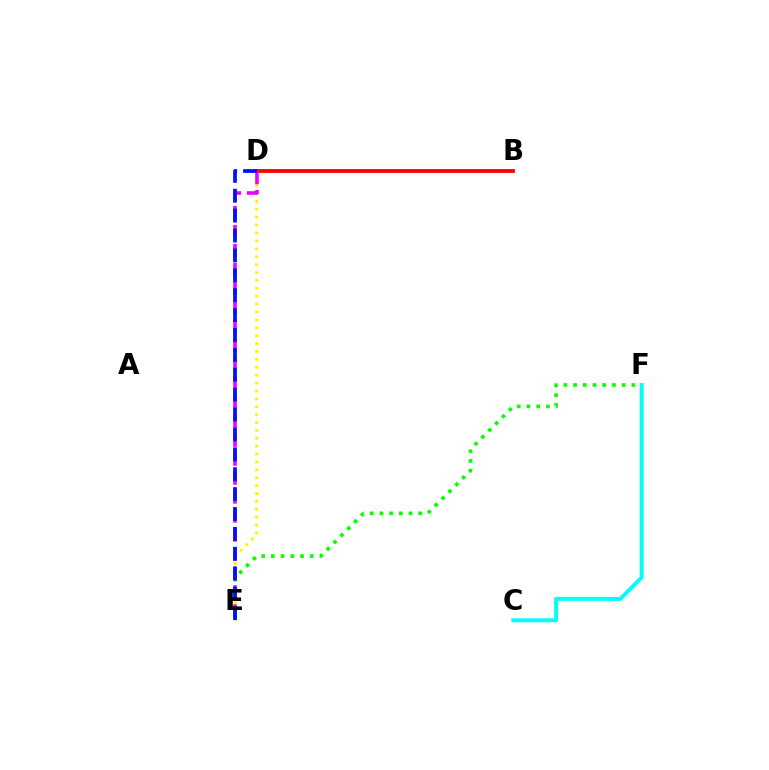{('B', 'D'): [{'color': '#ff0000', 'line_style': 'solid', 'thickness': 2.76}], ('D', 'E'): [{'color': '#fcf500', 'line_style': 'dotted', 'thickness': 2.14}, {'color': '#ee00ff', 'line_style': 'dashed', 'thickness': 2.58}, {'color': '#0010ff', 'line_style': 'dashed', 'thickness': 2.7}], ('E', 'F'): [{'color': '#08ff00', 'line_style': 'dotted', 'thickness': 2.64}], ('C', 'F'): [{'color': '#00fff6', 'line_style': 'solid', 'thickness': 2.84}]}